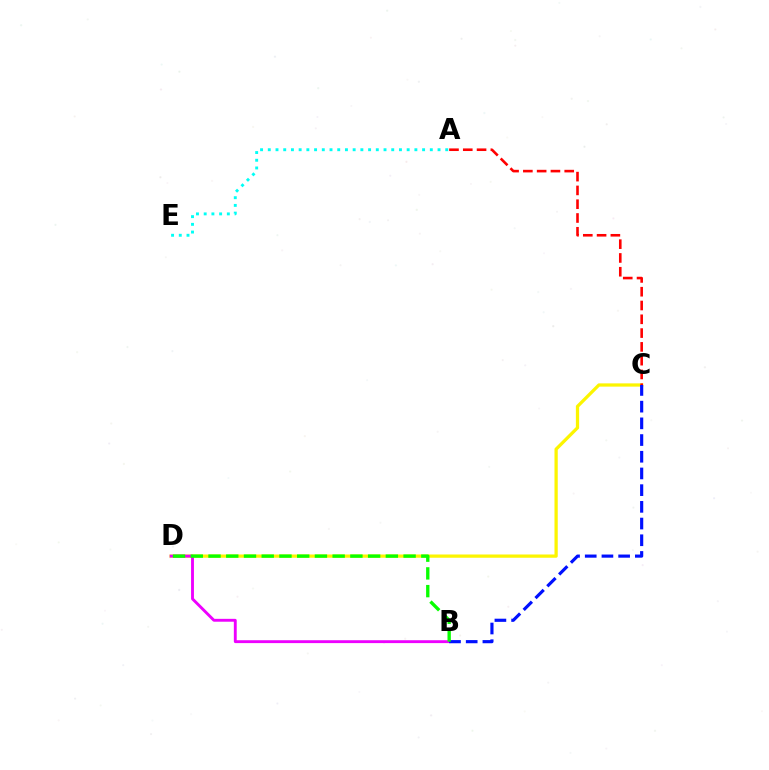{('C', 'D'): [{'color': '#fcf500', 'line_style': 'solid', 'thickness': 2.34}], ('A', 'E'): [{'color': '#00fff6', 'line_style': 'dotted', 'thickness': 2.1}], ('B', 'D'): [{'color': '#ee00ff', 'line_style': 'solid', 'thickness': 2.07}, {'color': '#08ff00', 'line_style': 'dashed', 'thickness': 2.41}], ('B', 'C'): [{'color': '#0010ff', 'line_style': 'dashed', 'thickness': 2.27}], ('A', 'C'): [{'color': '#ff0000', 'line_style': 'dashed', 'thickness': 1.87}]}